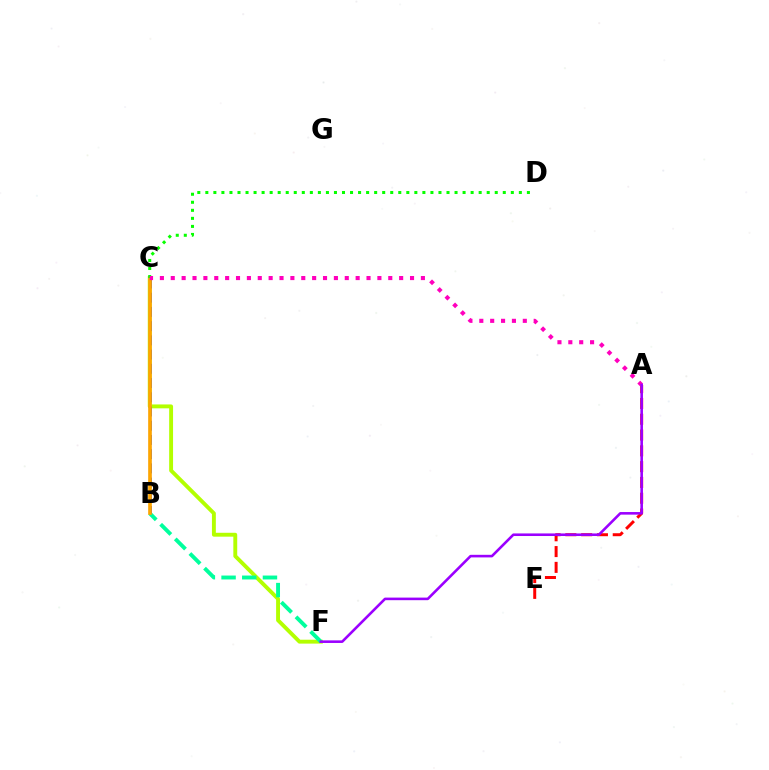{('C', 'F'): [{'color': '#b3ff00', 'line_style': 'solid', 'thickness': 2.8}], ('A', 'E'): [{'color': '#ff0000', 'line_style': 'dashed', 'thickness': 2.15}], ('B', 'F'): [{'color': '#00ff9d', 'line_style': 'dashed', 'thickness': 2.81}], ('B', 'C'): [{'color': '#0010ff', 'line_style': 'dashed', 'thickness': 1.93}, {'color': '#00b5ff', 'line_style': 'solid', 'thickness': 1.58}, {'color': '#ffa500', 'line_style': 'solid', 'thickness': 2.62}], ('C', 'D'): [{'color': '#08ff00', 'line_style': 'dotted', 'thickness': 2.18}], ('A', 'C'): [{'color': '#ff00bd', 'line_style': 'dotted', 'thickness': 2.95}], ('A', 'F'): [{'color': '#9b00ff', 'line_style': 'solid', 'thickness': 1.86}]}